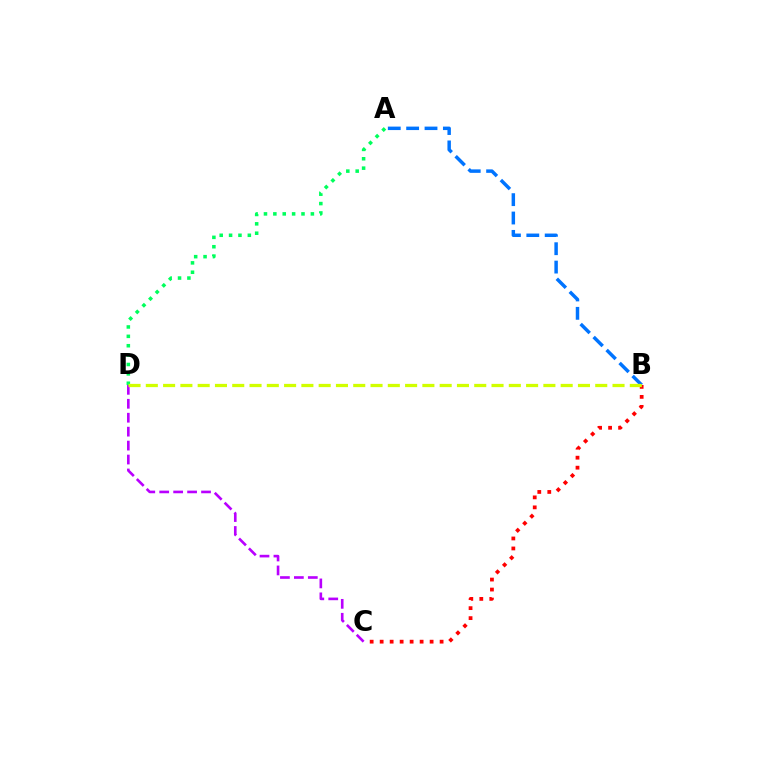{('B', 'C'): [{'color': '#ff0000', 'line_style': 'dotted', 'thickness': 2.71}], ('A', 'B'): [{'color': '#0074ff', 'line_style': 'dashed', 'thickness': 2.5}], ('C', 'D'): [{'color': '#b900ff', 'line_style': 'dashed', 'thickness': 1.89}], ('A', 'D'): [{'color': '#00ff5c', 'line_style': 'dotted', 'thickness': 2.55}], ('B', 'D'): [{'color': '#d1ff00', 'line_style': 'dashed', 'thickness': 2.35}]}